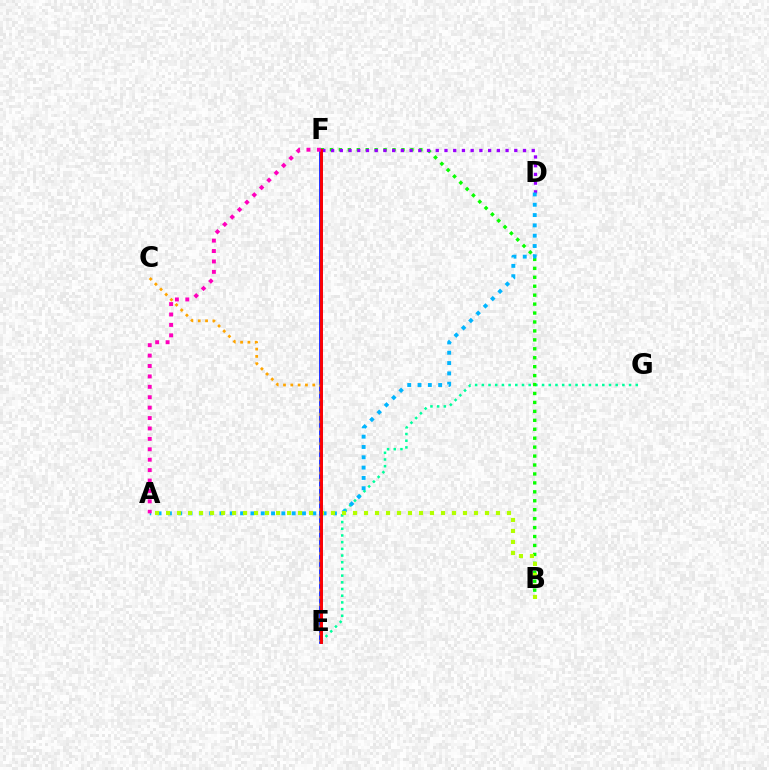{('E', 'G'): [{'color': '#00ff9d', 'line_style': 'dotted', 'thickness': 1.82}], ('E', 'F'): [{'color': '#0010ff', 'line_style': 'solid', 'thickness': 2.64}, {'color': '#ff0000', 'line_style': 'solid', 'thickness': 2.09}], ('B', 'F'): [{'color': '#08ff00', 'line_style': 'dotted', 'thickness': 2.43}], ('D', 'F'): [{'color': '#9b00ff', 'line_style': 'dotted', 'thickness': 2.37}], ('C', 'E'): [{'color': '#ffa500', 'line_style': 'dotted', 'thickness': 1.99}], ('A', 'D'): [{'color': '#00b5ff', 'line_style': 'dotted', 'thickness': 2.8}], ('A', 'B'): [{'color': '#b3ff00', 'line_style': 'dotted', 'thickness': 2.99}], ('A', 'F'): [{'color': '#ff00bd', 'line_style': 'dotted', 'thickness': 2.83}]}